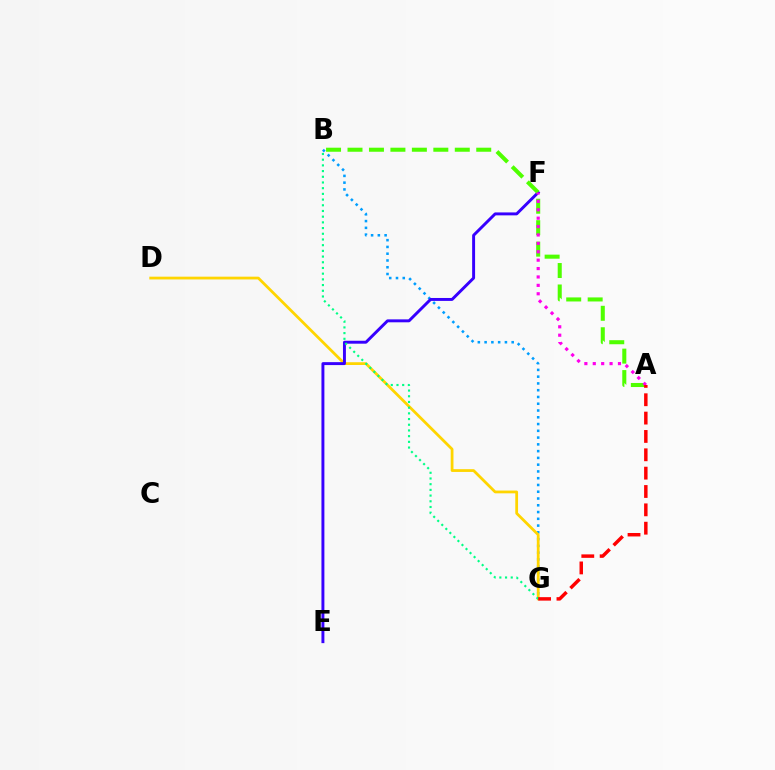{('B', 'G'): [{'color': '#009eff', 'line_style': 'dotted', 'thickness': 1.84}, {'color': '#00ff86', 'line_style': 'dotted', 'thickness': 1.55}], ('D', 'G'): [{'color': '#ffd500', 'line_style': 'solid', 'thickness': 1.99}], ('E', 'F'): [{'color': '#3700ff', 'line_style': 'solid', 'thickness': 2.11}], ('A', 'B'): [{'color': '#4fff00', 'line_style': 'dashed', 'thickness': 2.91}], ('A', 'F'): [{'color': '#ff00ed', 'line_style': 'dotted', 'thickness': 2.28}], ('A', 'G'): [{'color': '#ff0000', 'line_style': 'dashed', 'thickness': 2.49}]}